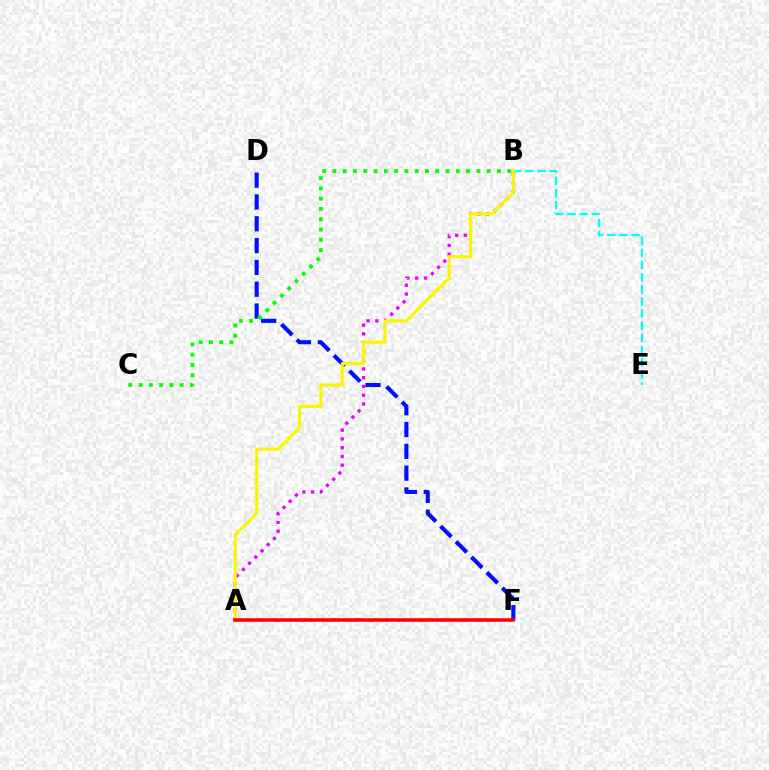{('A', 'B'): [{'color': '#ee00ff', 'line_style': 'dotted', 'thickness': 2.38}, {'color': '#fcf500', 'line_style': 'solid', 'thickness': 2.23}], ('D', 'F'): [{'color': '#0010ff', 'line_style': 'dashed', 'thickness': 2.96}], ('B', 'E'): [{'color': '#00fff6', 'line_style': 'dashed', 'thickness': 1.65}], ('B', 'C'): [{'color': '#08ff00', 'line_style': 'dotted', 'thickness': 2.79}], ('A', 'F'): [{'color': '#ff0000', 'line_style': 'solid', 'thickness': 2.55}]}